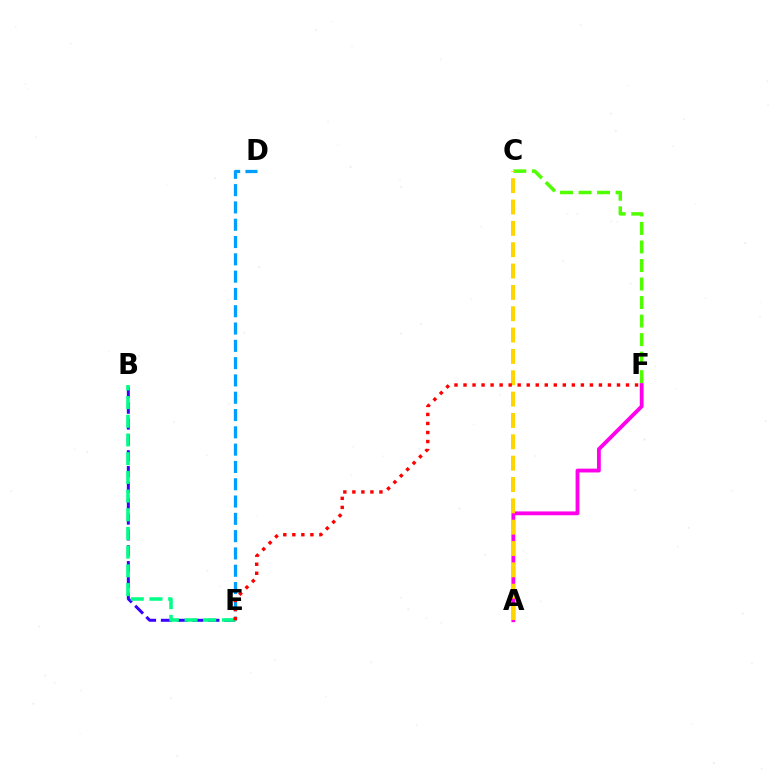{('B', 'E'): [{'color': '#3700ff', 'line_style': 'dashed', 'thickness': 2.15}, {'color': '#00ff86', 'line_style': 'dashed', 'thickness': 2.54}], ('C', 'F'): [{'color': '#4fff00', 'line_style': 'dashed', 'thickness': 2.52}], ('D', 'E'): [{'color': '#009eff', 'line_style': 'dashed', 'thickness': 2.35}], ('A', 'F'): [{'color': '#ff00ed', 'line_style': 'solid', 'thickness': 2.75}], ('A', 'C'): [{'color': '#ffd500', 'line_style': 'dashed', 'thickness': 2.9}], ('E', 'F'): [{'color': '#ff0000', 'line_style': 'dotted', 'thickness': 2.45}]}